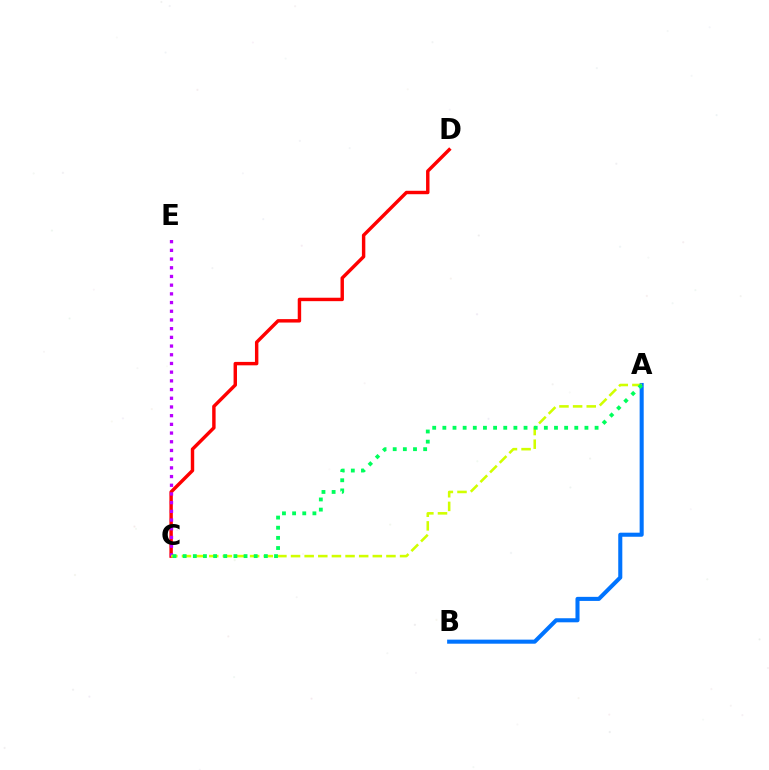{('A', 'B'): [{'color': '#0074ff', 'line_style': 'solid', 'thickness': 2.93}], ('C', 'D'): [{'color': '#ff0000', 'line_style': 'solid', 'thickness': 2.47}], ('C', 'E'): [{'color': '#b900ff', 'line_style': 'dotted', 'thickness': 2.36}], ('A', 'C'): [{'color': '#d1ff00', 'line_style': 'dashed', 'thickness': 1.85}, {'color': '#00ff5c', 'line_style': 'dotted', 'thickness': 2.76}]}